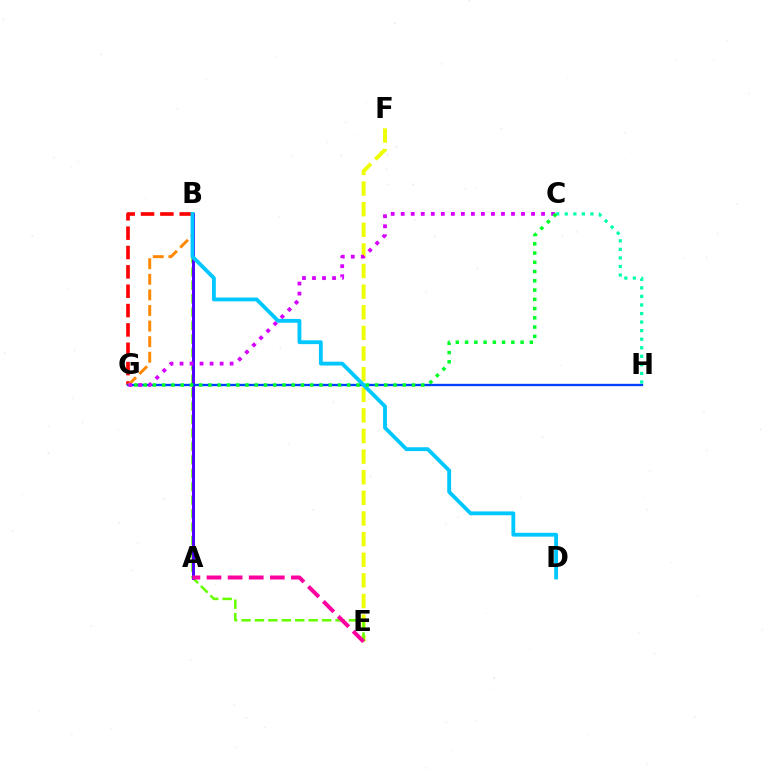{('E', 'F'): [{'color': '#eeff00', 'line_style': 'dashed', 'thickness': 2.8}], ('B', 'G'): [{'color': '#ff0000', 'line_style': 'dashed', 'thickness': 2.63}, {'color': '#ff8800', 'line_style': 'dashed', 'thickness': 2.12}], ('B', 'E'): [{'color': '#66ff00', 'line_style': 'dashed', 'thickness': 1.82}], ('A', 'B'): [{'color': '#4f00ff', 'line_style': 'solid', 'thickness': 2.13}], ('G', 'H'): [{'color': '#003fff', 'line_style': 'solid', 'thickness': 1.7}], ('C', 'G'): [{'color': '#d600ff', 'line_style': 'dotted', 'thickness': 2.72}, {'color': '#00ff27', 'line_style': 'dotted', 'thickness': 2.51}], ('C', 'H'): [{'color': '#00ffaf', 'line_style': 'dotted', 'thickness': 2.32}], ('A', 'E'): [{'color': '#ff00a0', 'line_style': 'dashed', 'thickness': 2.87}], ('B', 'D'): [{'color': '#00c7ff', 'line_style': 'solid', 'thickness': 2.76}]}